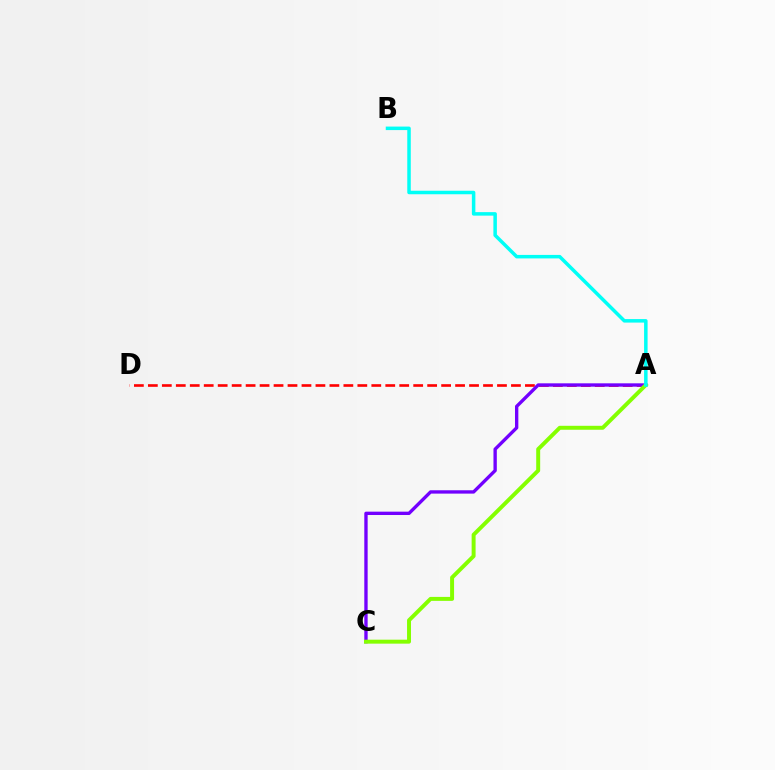{('A', 'D'): [{'color': '#ff0000', 'line_style': 'dashed', 'thickness': 1.9}], ('A', 'C'): [{'color': '#7200ff', 'line_style': 'solid', 'thickness': 2.41}, {'color': '#84ff00', 'line_style': 'solid', 'thickness': 2.85}], ('A', 'B'): [{'color': '#00fff6', 'line_style': 'solid', 'thickness': 2.52}]}